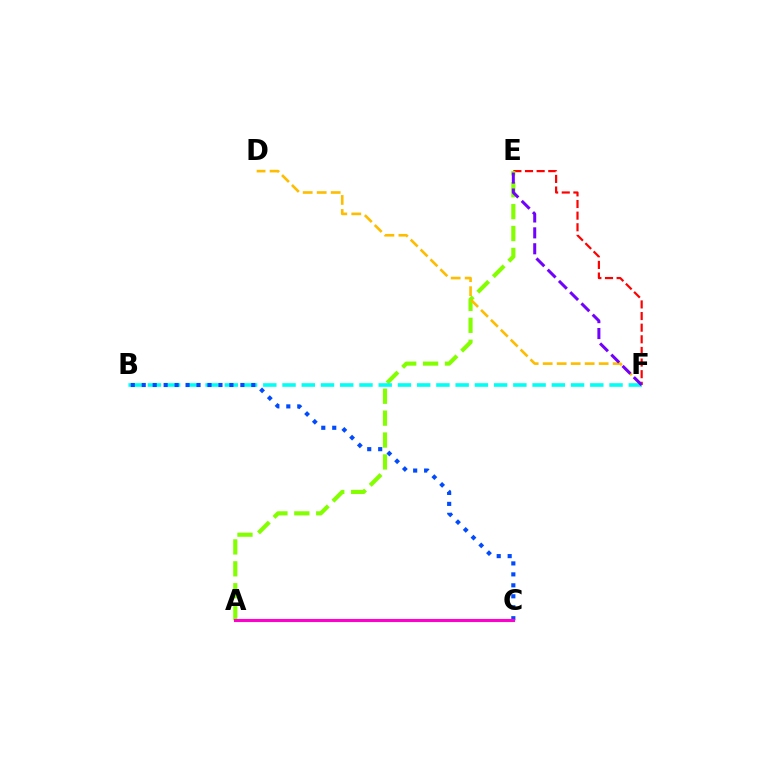{('A', 'C'): [{'color': '#00ff39', 'line_style': 'dashed', 'thickness': 2.14}, {'color': '#ff00cf', 'line_style': 'solid', 'thickness': 2.22}], ('E', 'F'): [{'color': '#ff0000', 'line_style': 'dashed', 'thickness': 1.58}, {'color': '#7200ff', 'line_style': 'dashed', 'thickness': 2.16}], ('A', 'E'): [{'color': '#84ff00', 'line_style': 'dashed', 'thickness': 2.98}], ('B', 'F'): [{'color': '#00fff6', 'line_style': 'dashed', 'thickness': 2.61}], ('D', 'F'): [{'color': '#ffbd00', 'line_style': 'dashed', 'thickness': 1.9}], ('B', 'C'): [{'color': '#004bff', 'line_style': 'dotted', 'thickness': 2.98}]}